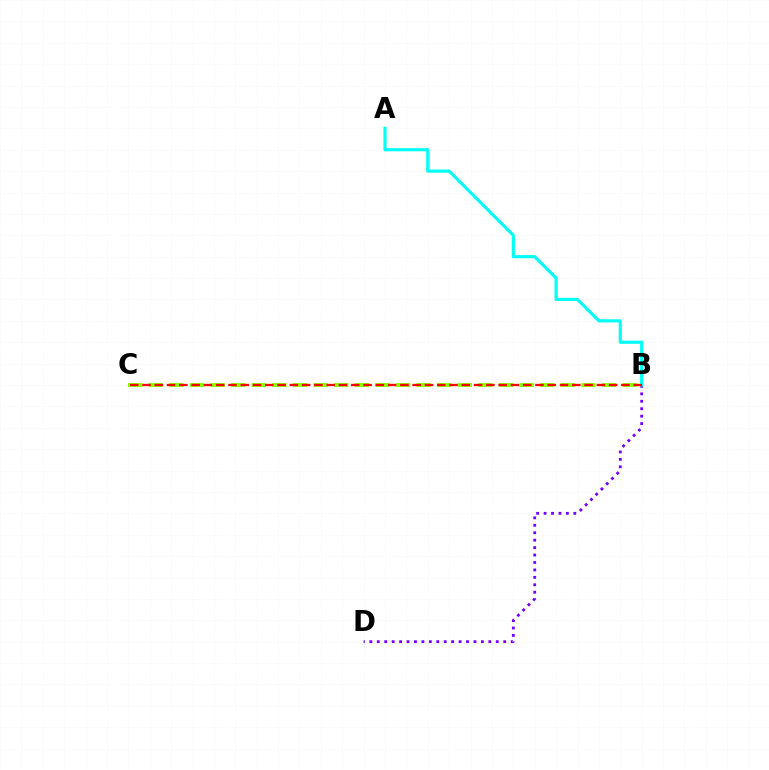{('B', 'D'): [{'color': '#7200ff', 'line_style': 'dotted', 'thickness': 2.02}], ('B', 'C'): [{'color': '#84ff00', 'line_style': 'dashed', 'thickness': 2.8}, {'color': '#ff0000', 'line_style': 'dashed', 'thickness': 1.67}], ('A', 'B'): [{'color': '#00fff6', 'line_style': 'solid', 'thickness': 2.26}]}